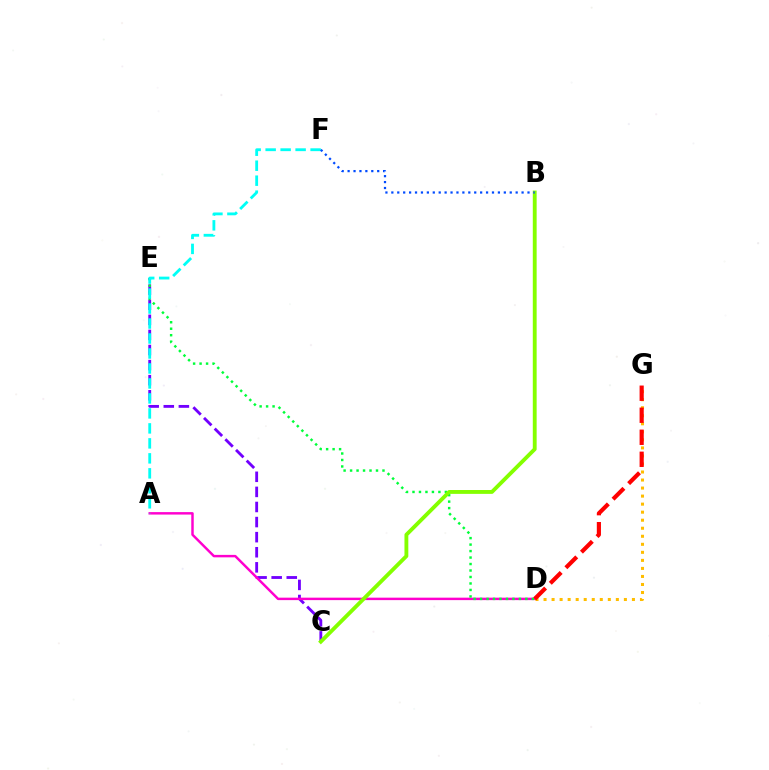{('C', 'E'): [{'color': '#7200ff', 'line_style': 'dashed', 'thickness': 2.05}], ('A', 'D'): [{'color': '#ff00cf', 'line_style': 'solid', 'thickness': 1.77}], ('D', 'E'): [{'color': '#00ff39', 'line_style': 'dotted', 'thickness': 1.76}], ('B', 'C'): [{'color': '#84ff00', 'line_style': 'solid', 'thickness': 2.78}], ('D', 'G'): [{'color': '#ffbd00', 'line_style': 'dotted', 'thickness': 2.18}, {'color': '#ff0000', 'line_style': 'dashed', 'thickness': 2.99}], ('A', 'F'): [{'color': '#00fff6', 'line_style': 'dashed', 'thickness': 2.04}], ('B', 'F'): [{'color': '#004bff', 'line_style': 'dotted', 'thickness': 1.61}]}